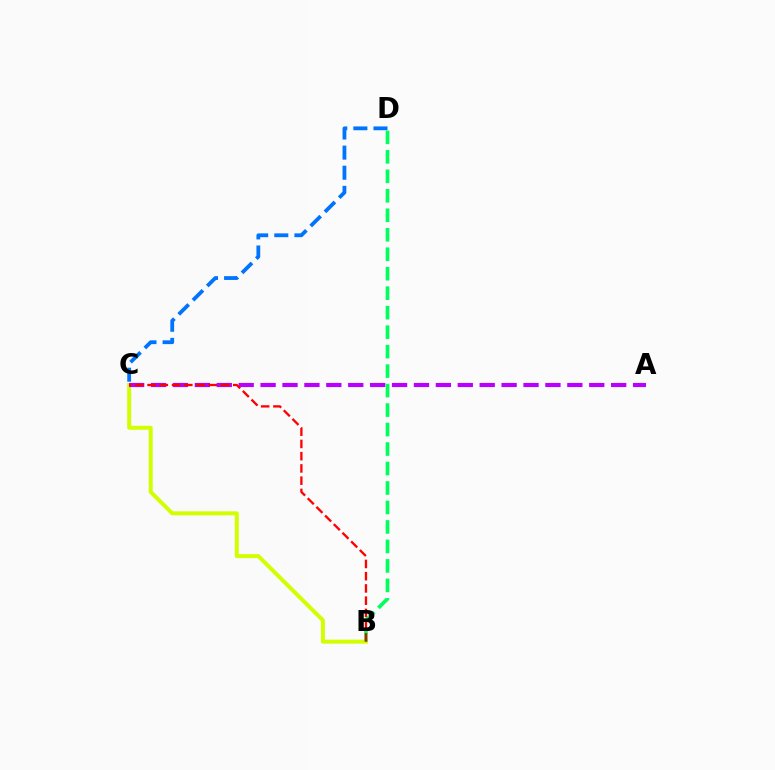{('B', 'C'): [{'color': '#d1ff00', 'line_style': 'solid', 'thickness': 2.87}, {'color': '#ff0000', 'line_style': 'dashed', 'thickness': 1.66}], ('A', 'C'): [{'color': '#b900ff', 'line_style': 'dashed', 'thickness': 2.98}], ('C', 'D'): [{'color': '#0074ff', 'line_style': 'dashed', 'thickness': 2.73}], ('B', 'D'): [{'color': '#00ff5c', 'line_style': 'dashed', 'thickness': 2.65}]}